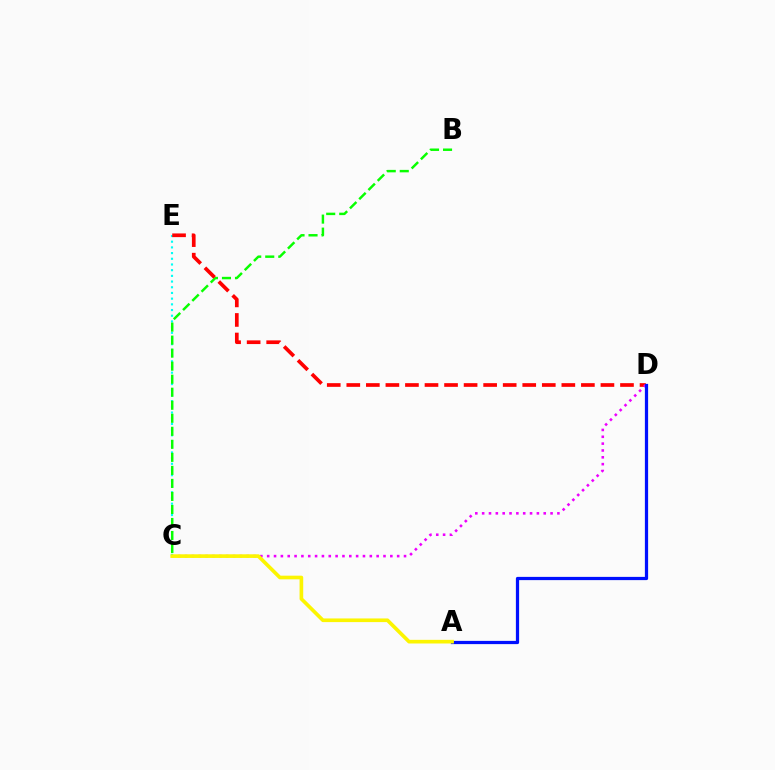{('C', 'E'): [{'color': '#00fff6', 'line_style': 'dotted', 'thickness': 1.55}], ('B', 'C'): [{'color': '#08ff00', 'line_style': 'dashed', 'thickness': 1.77}], ('D', 'E'): [{'color': '#ff0000', 'line_style': 'dashed', 'thickness': 2.66}], ('C', 'D'): [{'color': '#ee00ff', 'line_style': 'dotted', 'thickness': 1.86}], ('A', 'D'): [{'color': '#0010ff', 'line_style': 'solid', 'thickness': 2.33}], ('A', 'C'): [{'color': '#fcf500', 'line_style': 'solid', 'thickness': 2.63}]}